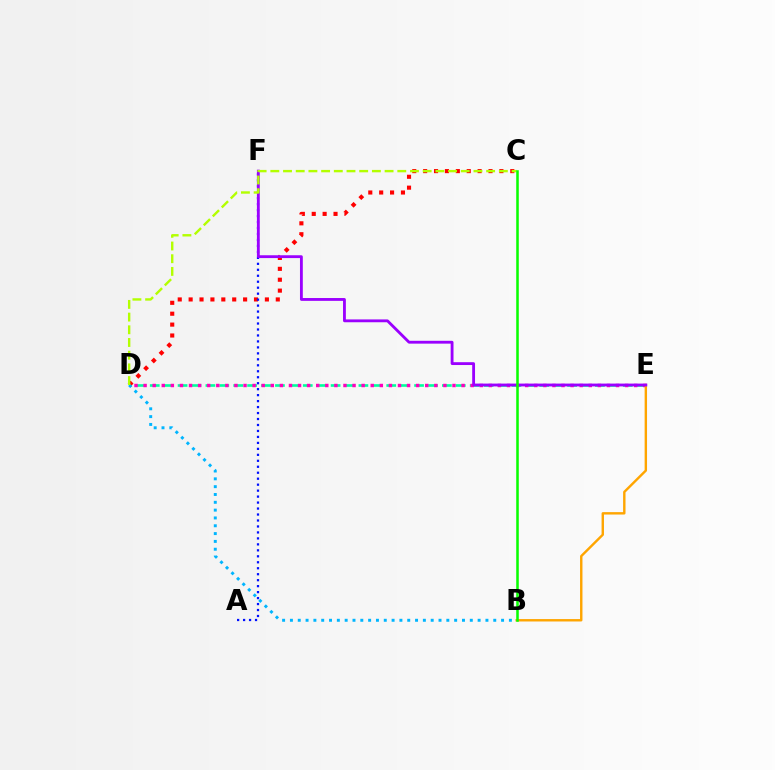{('D', 'E'): [{'color': '#00ff9d', 'line_style': 'dashed', 'thickness': 1.89}, {'color': '#ff00bd', 'line_style': 'dotted', 'thickness': 2.47}], ('B', 'E'): [{'color': '#ffa500', 'line_style': 'solid', 'thickness': 1.73}], ('C', 'D'): [{'color': '#ff0000', 'line_style': 'dotted', 'thickness': 2.96}, {'color': '#b3ff00', 'line_style': 'dashed', 'thickness': 1.72}], ('B', 'D'): [{'color': '#00b5ff', 'line_style': 'dotted', 'thickness': 2.12}], ('A', 'F'): [{'color': '#0010ff', 'line_style': 'dotted', 'thickness': 1.62}], ('E', 'F'): [{'color': '#9b00ff', 'line_style': 'solid', 'thickness': 2.04}], ('B', 'C'): [{'color': '#08ff00', 'line_style': 'solid', 'thickness': 1.84}]}